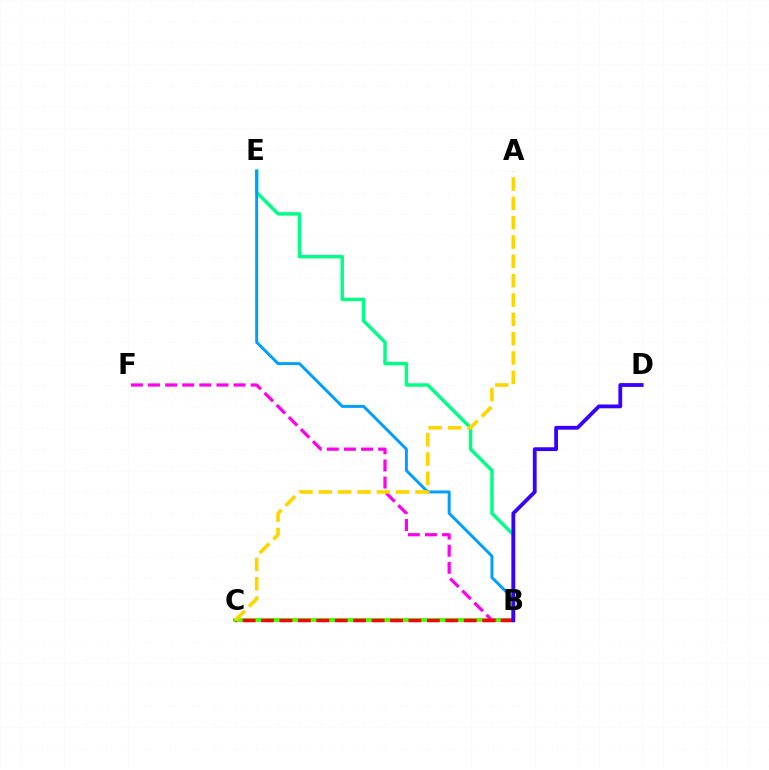{('B', 'E'): [{'color': '#00ff86', 'line_style': 'solid', 'thickness': 2.49}, {'color': '#009eff', 'line_style': 'solid', 'thickness': 2.12}], ('B', 'C'): [{'color': '#4fff00', 'line_style': 'solid', 'thickness': 2.83}, {'color': '#ff0000', 'line_style': 'dashed', 'thickness': 2.5}], ('B', 'F'): [{'color': '#ff00ed', 'line_style': 'dashed', 'thickness': 2.33}], ('B', 'D'): [{'color': '#3700ff', 'line_style': 'solid', 'thickness': 2.74}], ('A', 'C'): [{'color': '#ffd500', 'line_style': 'dashed', 'thickness': 2.63}]}